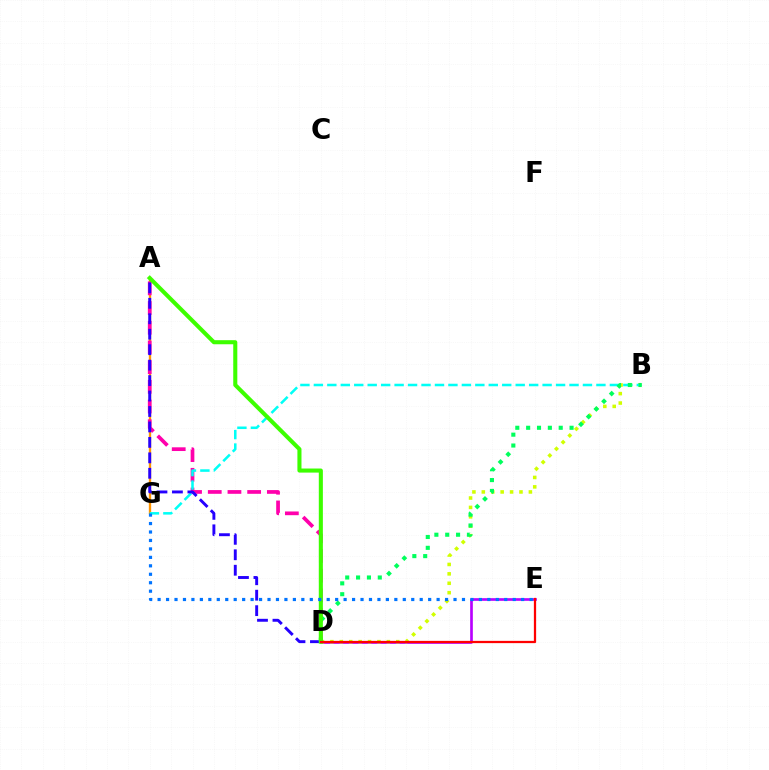{('A', 'G'): [{'color': '#ff9400', 'line_style': 'solid', 'thickness': 1.69}], ('A', 'D'): [{'color': '#ff00ac', 'line_style': 'dashed', 'thickness': 2.68}, {'color': '#2500ff', 'line_style': 'dashed', 'thickness': 2.1}, {'color': '#3dff00', 'line_style': 'solid', 'thickness': 2.93}], ('D', 'E'): [{'color': '#b900ff', 'line_style': 'solid', 'thickness': 1.92}, {'color': '#ff0000', 'line_style': 'solid', 'thickness': 1.62}], ('B', 'D'): [{'color': '#d1ff00', 'line_style': 'dotted', 'thickness': 2.56}, {'color': '#00ff5c', 'line_style': 'dotted', 'thickness': 2.95}], ('B', 'G'): [{'color': '#00fff6', 'line_style': 'dashed', 'thickness': 1.83}], ('E', 'G'): [{'color': '#0074ff', 'line_style': 'dotted', 'thickness': 2.3}]}